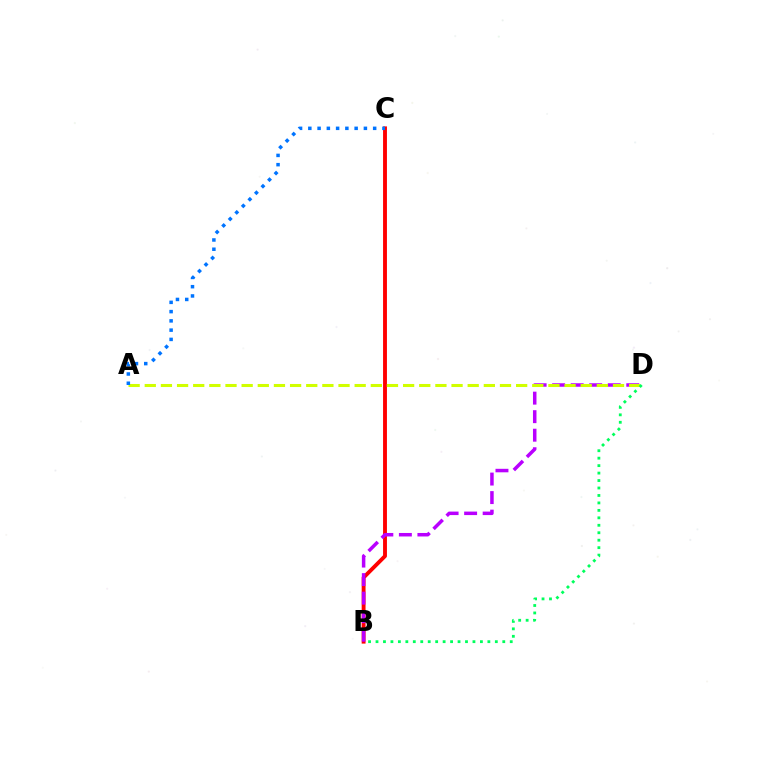{('B', 'C'): [{'color': '#ff0000', 'line_style': 'solid', 'thickness': 2.79}], ('B', 'D'): [{'color': '#b900ff', 'line_style': 'dashed', 'thickness': 2.52}, {'color': '#00ff5c', 'line_style': 'dotted', 'thickness': 2.03}], ('A', 'D'): [{'color': '#d1ff00', 'line_style': 'dashed', 'thickness': 2.19}], ('A', 'C'): [{'color': '#0074ff', 'line_style': 'dotted', 'thickness': 2.52}]}